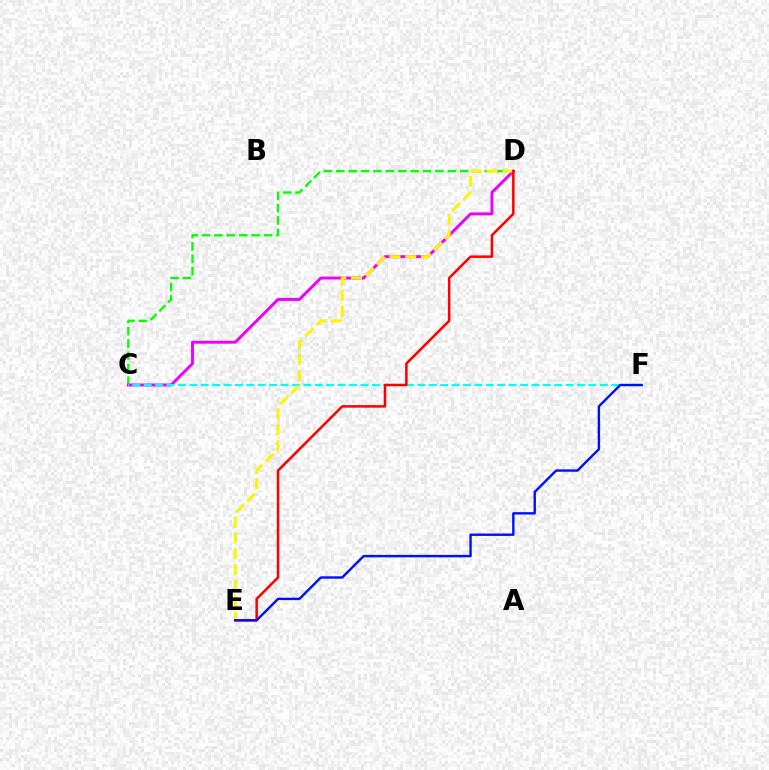{('C', 'D'): [{'color': '#08ff00', 'line_style': 'dashed', 'thickness': 1.68}, {'color': '#ee00ff', 'line_style': 'solid', 'thickness': 2.11}], ('C', 'F'): [{'color': '#00fff6', 'line_style': 'dashed', 'thickness': 1.55}], ('D', 'E'): [{'color': '#fcf500', 'line_style': 'dashed', 'thickness': 2.14}, {'color': '#ff0000', 'line_style': 'solid', 'thickness': 1.81}], ('E', 'F'): [{'color': '#0010ff', 'line_style': 'solid', 'thickness': 1.73}]}